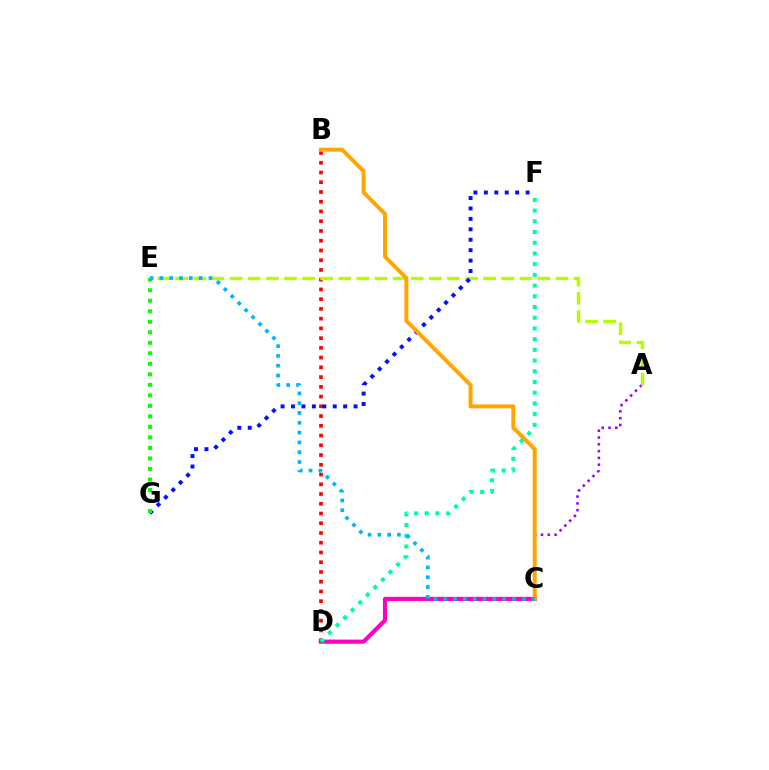{('C', 'D'): [{'color': '#ff00bd', 'line_style': 'solid', 'thickness': 2.98}], ('A', 'C'): [{'color': '#9b00ff', 'line_style': 'dotted', 'thickness': 1.85}], ('B', 'D'): [{'color': '#ff0000', 'line_style': 'dotted', 'thickness': 2.65}], ('A', 'E'): [{'color': '#b3ff00', 'line_style': 'dashed', 'thickness': 2.46}], ('F', 'G'): [{'color': '#0010ff', 'line_style': 'dotted', 'thickness': 2.83}], ('B', 'C'): [{'color': '#ffa500', 'line_style': 'solid', 'thickness': 2.85}], ('D', 'F'): [{'color': '#00ff9d', 'line_style': 'dotted', 'thickness': 2.91}], ('E', 'G'): [{'color': '#08ff00', 'line_style': 'dotted', 'thickness': 2.86}], ('C', 'E'): [{'color': '#00b5ff', 'line_style': 'dotted', 'thickness': 2.66}]}